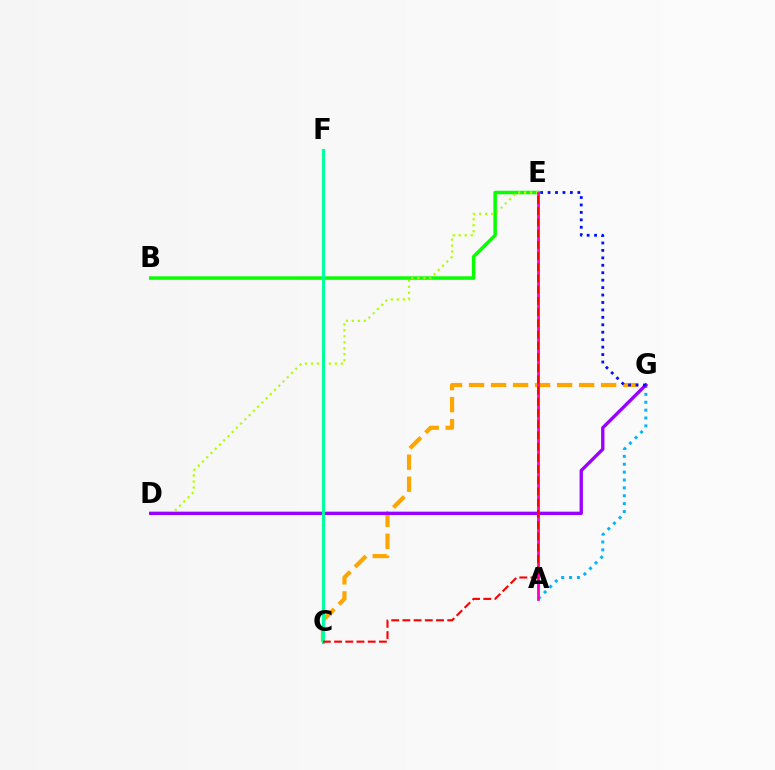{('A', 'G'): [{'color': '#00b5ff', 'line_style': 'dotted', 'thickness': 2.14}], ('B', 'E'): [{'color': '#08ff00', 'line_style': 'solid', 'thickness': 2.53}], ('C', 'G'): [{'color': '#ffa500', 'line_style': 'dashed', 'thickness': 2.99}], ('D', 'E'): [{'color': '#b3ff00', 'line_style': 'dotted', 'thickness': 1.62}], ('D', 'G'): [{'color': '#9b00ff', 'line_style': 'solid', 'thickness': 2.41}], ('E', 'G'): [{'color': '#0010ff', 'line_style': 'dotted', 'thickness': 2.02}], ('A', 'E'): [{'color': '#ff00bd', 'line_style': 'solid', 'thickness': 2.0}], ('C', 'F'): [{'color': '#00ff9d', 'line_style': 'solid', 'thickness': 2.26}], ('C', 'E'): [{'color': '#ff0000', 'line_style': 'dashed', 'thickness': 1.52}]}